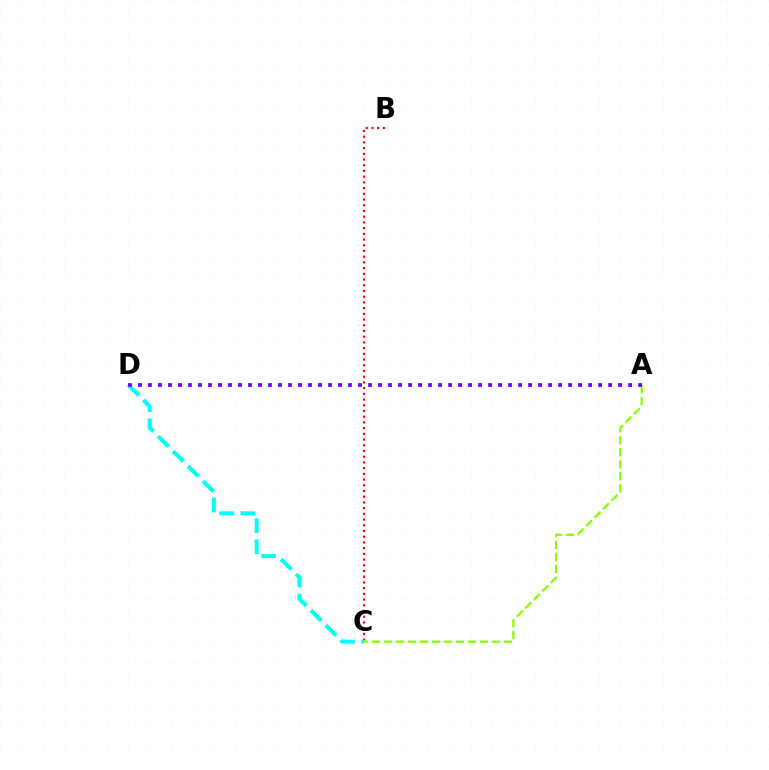{('B', 'C'): [{'color': '#ff0000', 'line_style': 'dotted', 'thickness': 1.55}], ('C', 'D'): [{'color': '#00fff6', 'line_style': 'dashed', 'thickness': 2.87}], ('A', 'C'): [{'color': '#84ff00', 'line_style': 'dashed', 'thickness': 1.63}], ('A', 'D'): [{'color': '#7200ff', 'line_style': 'dotted', 'thickness': 2.72}]}